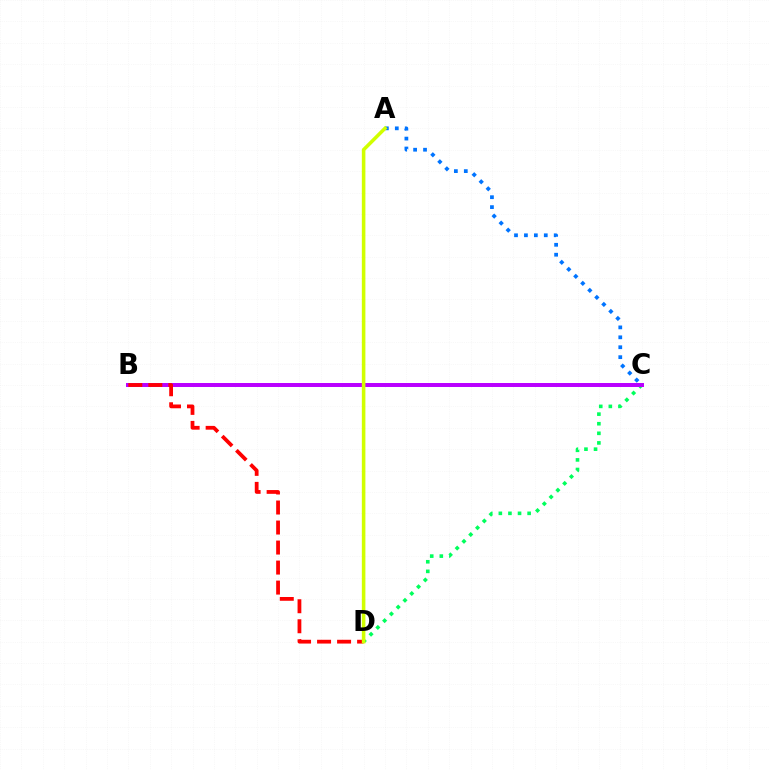{('C', 'D'): [{'color': '#00ff5c', 'line_style': 'dotted', 'thickness': 2.61}], ('B', 'C'): [{'color': '#b900ff', 'line_style': 'solid', 'thickness': 2.86}], ('B', 'D'): [{'color': '#ff0000', 'line_style': 'dashed', 'thickness': 2.72}], ('A', 'C'): [{'color': '#0074ff', 'line_style': 'dotted', 'thickness': 2.7}], ('A', 'D'): [{'color': '#d1ff00', 'line_style': 'solid', 'thickness': 2.56}]}